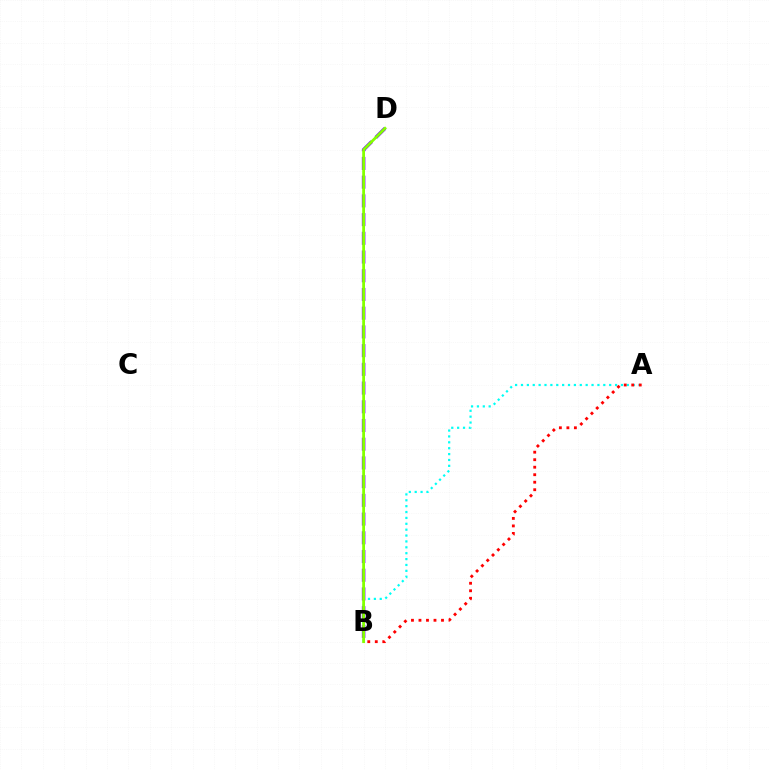{('A', 'B'): [{'color': '#00fff6', 'line_style': 'dotted', 'thickness': 1.6}, {'color': '#ff0000', 'line_style': 'dotted', 'thickness': 2.04}], ('B', 'D'): [{'color': '#7200ff', 'line_style': 'dashed', 'thickness': 2.54}, {'color': '#84ff00', 'line_style': 'solid', 'thickness': 2.0}]}